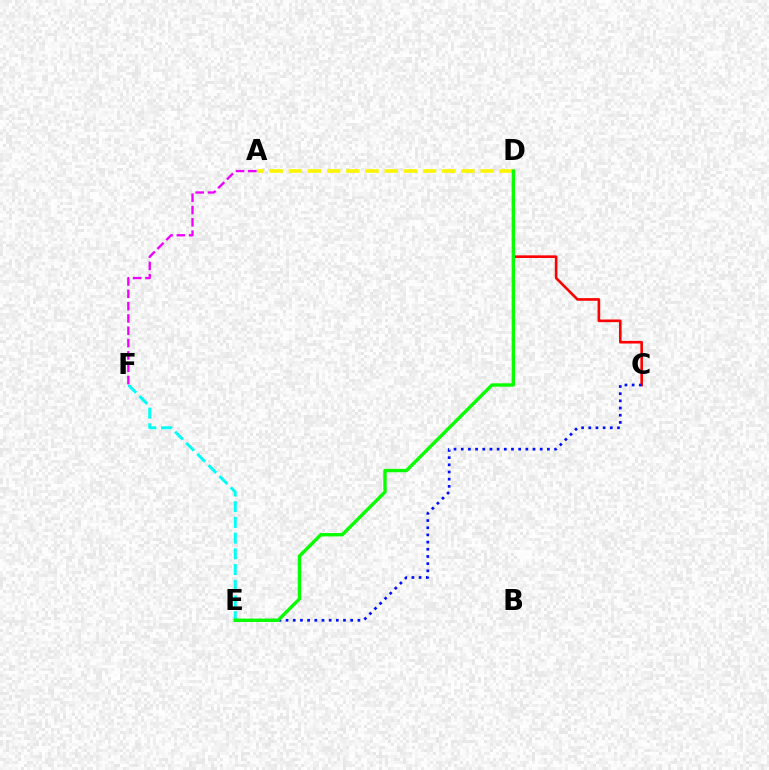{('A', 'D'): [{'color': '#fcf500', 'line_style': 'dashed', 'thickness': 2.61}], ('C', 'D'): [{'color': '#ff0000', 'line_style': 'solid', 'thickness': 1.89}], ('C', 'E'): [{'color': '#0010ff', 'line_style': 'dotted', 'thickness': 1.95}], ('E', 'F'): [{'color': '#00fff6', 'line_style': 'dashed', 'thickness': 2.14}], ('D', 'E'): [{'color': '#08ff00', 'line_style': 'solid', 'thickness': 2.43}], ('A', 'F'): [{'color': '#ee00ff', 'line_style': 'dashed', 'thickness': 1.67}]}